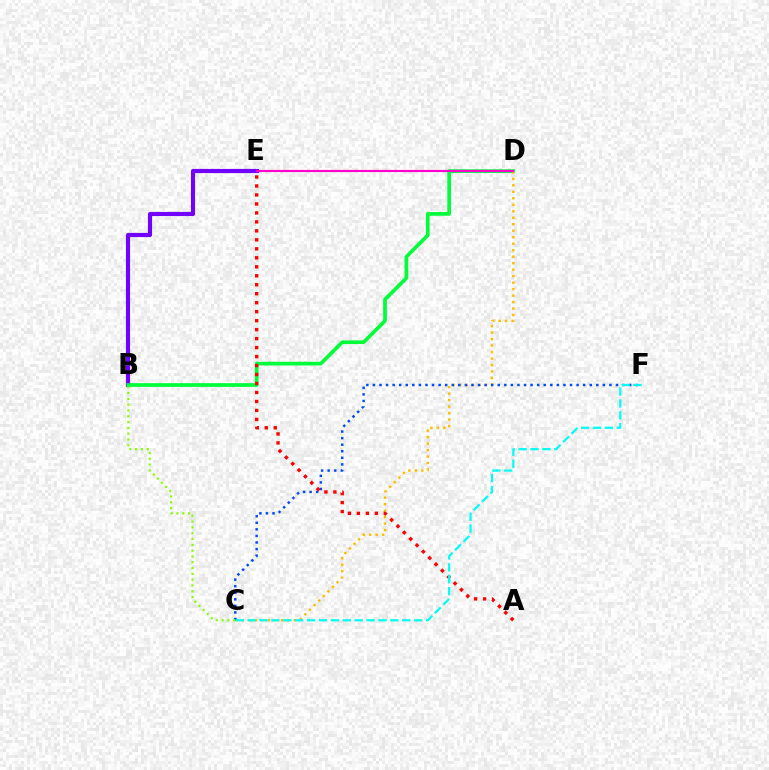{('B', 'E'): [{'color': '#7200ff', 'line_style': 'solid', 'thickness': 2.98}], ('B', 'D'): [{'color': '#00ff39', 'line_style': 'solid', 'thickness': 2.66}], ('C', 'D'): [{'color': '#ffbd00', 'line_style': 'dotted', 'thickness': 1.76}], ('D', 'E'): [{'color': '#ff00cf', 'line_style': 'solid', 'thickness': 1.54}], ('C', 'F'): [{'color': '#004bff', 'line_style': 'dotted', 'thickness': 1.79}, {'color': '#00fff6', 'line_style': 'dashed', 'thickness': 1.62}], ('A', 'E'): [{'color': '#ff0000', 'line_style': 'dotted', 'thickness': 2.44}], ('B', 'C'): [{'color': '#84ff00', 'line_style': 'dotted', 'thickness': 1.58}]}